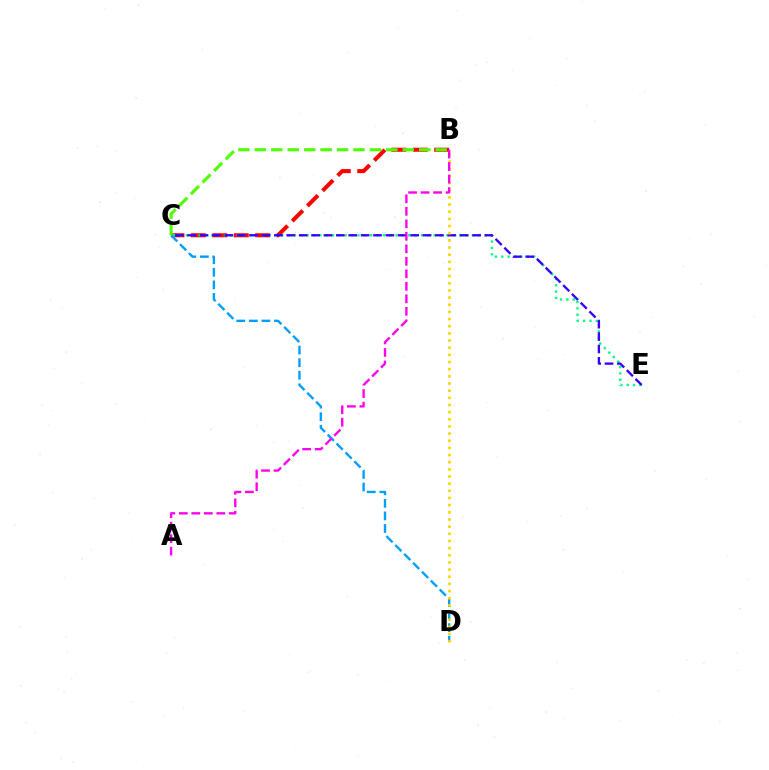{('B', 'C'): [{'color': '#ff0000', 'line_style': 'dashed', 'thickness': 2.91}, {'color': '#4fff00', 'line_style': 'dashed', 'thickness': 2.23}], ('C', 'E'): [{'color': '#00ff86', 'line_style': 'dotted', 'thickness': 1.73}, {'color': '#3700ff', 'line_style': 'dashed', 'thickness': 1.68}], ('C', 'D'): [{'color': '#009eff', 'line_style': 'dashed', 'thickness': 1.71}], ('B', 'D'): [{'color': '#ffd500', 'line_style': 'dotted', 'thickness': 1.94}], ('A', 'B'): [{'color': '#ff00ed', 'line_style': 'dashed', 'thickness': 1.7}]}